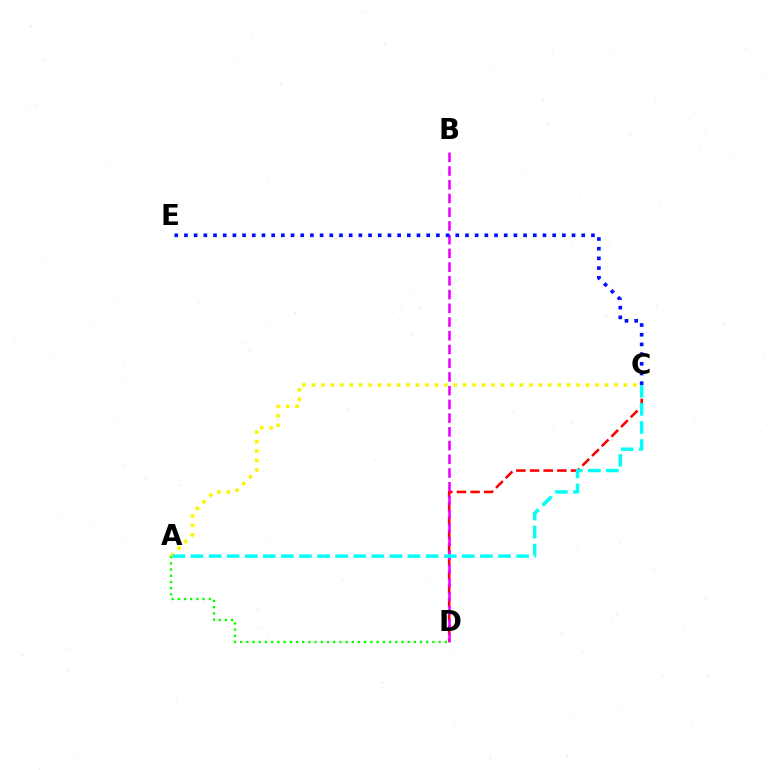{('C', 'D'): [{'color': '#ff0000', 'line_style': 'dashed', 'thickness': 1.86}], ('B', 'D'): [{'color': '#ee00ff', 'line_style': 'dashed', 'thickness': 1.86}], ('C', 'E'): [{'color': '#0010ff', 'line_style': 'dotted', 'thickness': 2.63}], ('A', 'D'): [{'color': '#08ff00', 'line_style': 'dotted', 'thickness': 1.68}], ('A', 'C'): [{'color': '#fcf500', 'line_style': 'dotted', 'thickness': 2.57}, {'color': '#00fff6', 'line_style': 'dashed', 'thickness': 2.46}]}